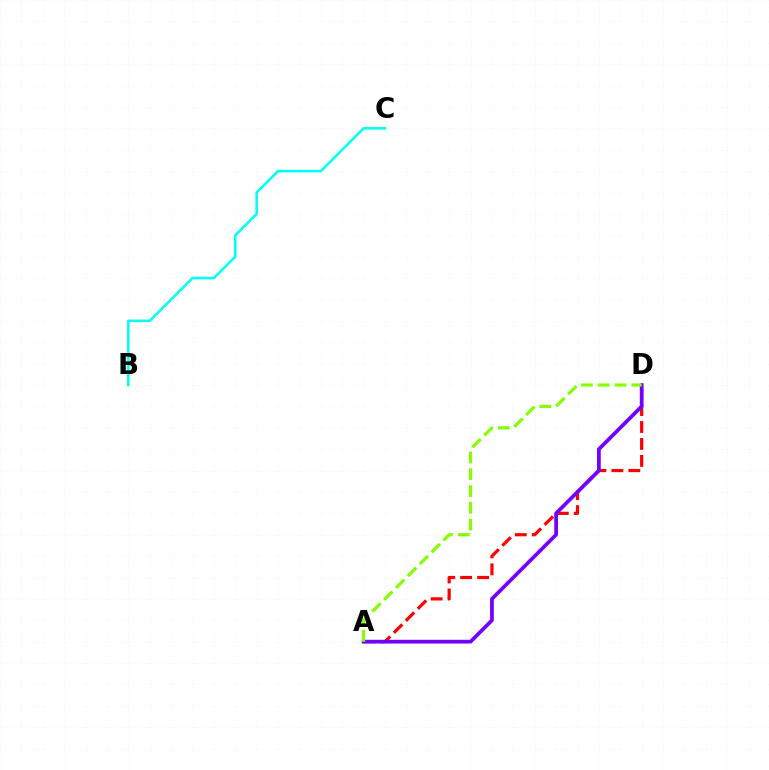{('A', 'D'): [{'color': '#ff0000', 'line_style': 'dashed', 'thickness': 2.3}, {'color': '#7200ff', 'line_style': 'solid', 'thickness': 2.69}, {'color': '#84ff00', 'line_style': 'dashed', 'thickness': 2.28}], ('B', 'C'): [{'color': '#00fff6', 'line_style': 'solid', 'thickness': 1.84}]}